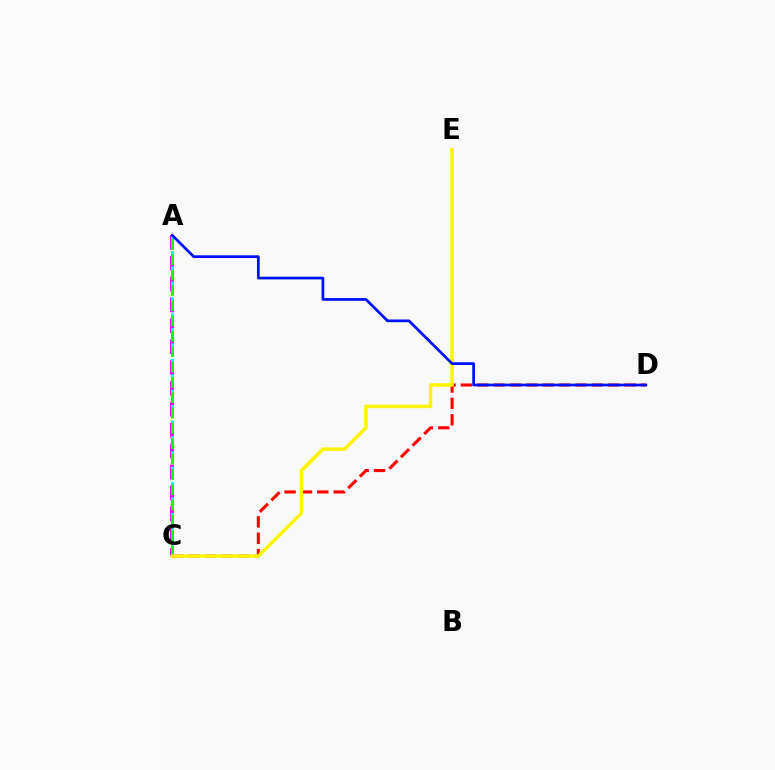{('A', 'C'): [{'color': '#ee00ff', 'line_style': 'dashed', 'thickness': 2.84}, {'color': '#00fff6', 'line_style': 'dashed', 'thickness': 2.09}, {'color': '#08ff00', 'line_style': 'dashed', 'thickness': 2.08}], ('C', 'D'): [{'color': '#ff0000', 'line_style': 'dashed', 'thickness': 2.22}], ('C', 'E'): [{'color': '#fcf500', 'line_style': 'solid', 'thickness': 2.55}], ('A', 'D'): [{'color': '#0010ff', 'line_style': 'solid', 'thickness': 1.97}]}